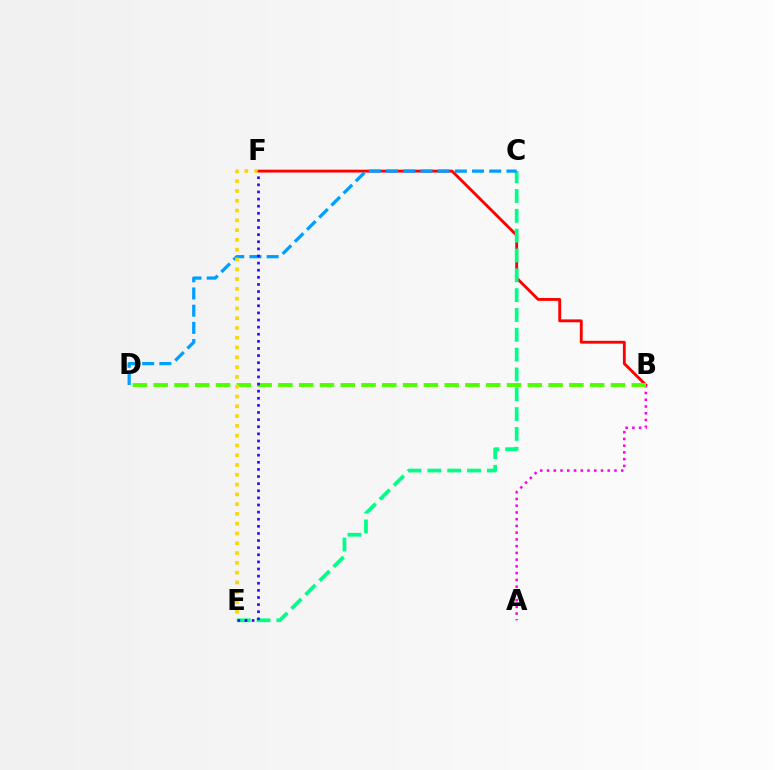{('B', 'F'): [{'color': '#ff0000', 'line_style': 'solid', 'thickness': 2.06}], ('C', 'E'): [{'color': '#00ff86', 'line_style': 'dashed', 'thickness': 2.69}], ('A', 'B'): [{'color': '#ff00ed', 'line_style': 'dotted', 'thickness': 1.83}], ('B', 'D'): [{'color': '#4fff00', 'line_style': 'dashed', 'thickness': 2.82}], ('C', 'D'): [{'color': '#009eff', 'line_style': 'dashed', 'thickness': 2.34}], ('E', 'F'): [{'color': '#ffd500', 'line_style': 'dotted', 'thickness': 2.66}, {'color': '#3700ff', 'line_style': 'dotted', 'thickness': 1.93}]}